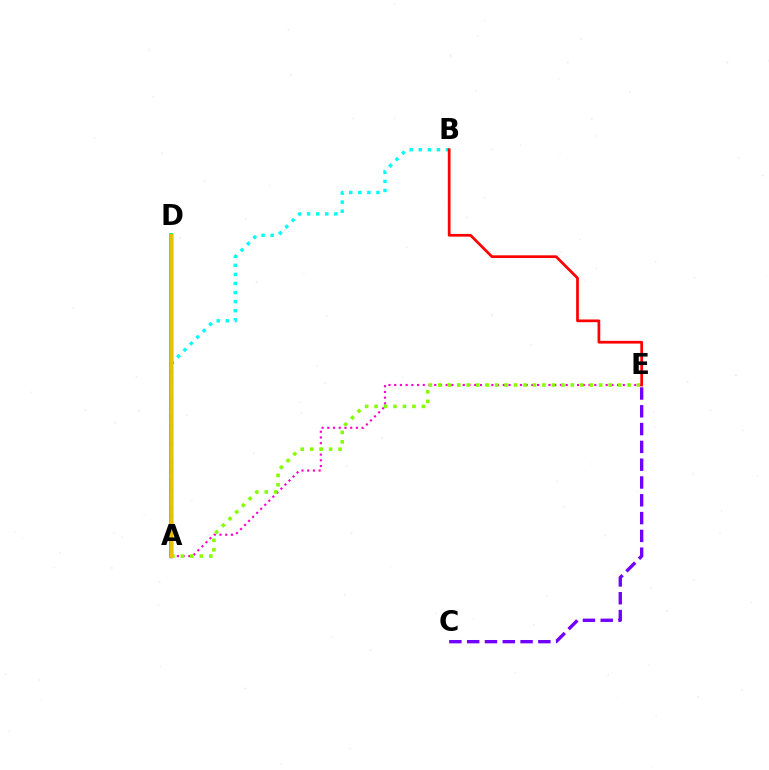{('A', 'B'): [{'color': '#00fff6', 'line_style': 'dotted', 'thickness': 2.46}], ('A', 'D'): [{'color': '#004bff', 'line_style': 'solid', 'thickness': 2.49}, {'color': '#00ff39', 'line_style': 'solid', 'thickness': 2.62}, {'color': '#ffbd00', 'line_style': 'solid', 'thickness': 2.0}], ('A', 'E'): [{'color': '#ff00cf', 'line_style': 'dotted', 'thickness': 1.55}, {'color': '#84ff00', 'line_style': 'dotted', 'thickness': 2.57}], ('C', 'E'): [{'color': '#7200ff', 'line_style': 'dashed', 'thickness': 2.42}], ('B', 'E'): [{'color': '#ff0000', 'line_style': 'solid', 'thickness': 1.96}]}